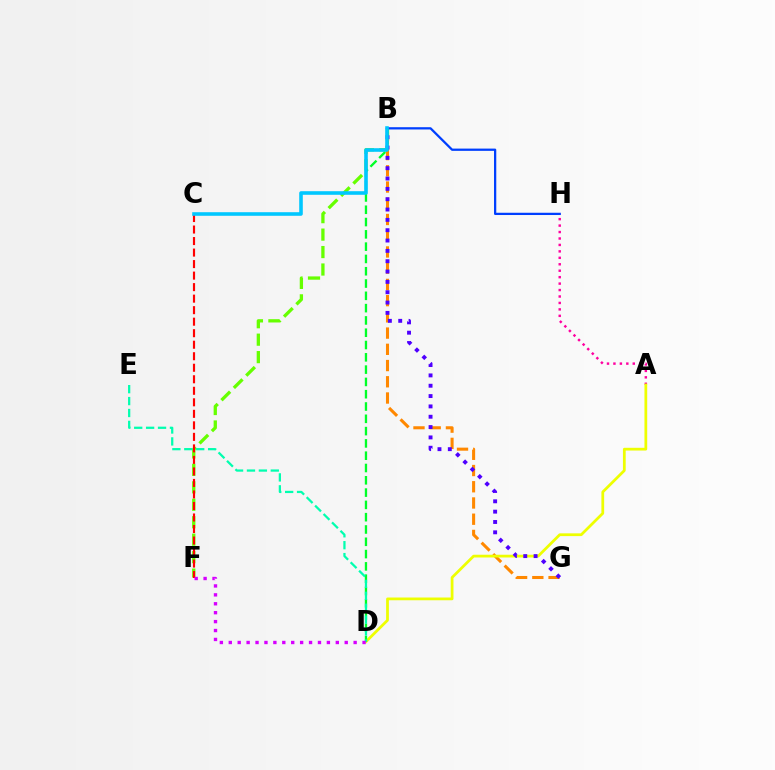{('B', 'F'): [{'color': '#66ff00', 'line_style': 'dashed', 'thickness': 2.37}], ('B', 'H'): [{'color': '#003fff', 'line_style': 'solid', 'thickness': 1.63}], ('A', 'H'): [{'color': '#ff00a0', 'line_style': 'dotted', 'thickness': 1.75}], ('B', 'G'): [{'color': '#ff8800', 'line_style': 'dashed', 'thickness': 2.2}, {'color': '#4f00ff', 'line_style': 'dotted', 'thickness': 2.81}], ('A', 'D'): [{'color': '#eeff00', 'line_style': 'solid', 'thickness': 1.98}], ('B', 'D'): [{'color': '#00ff27', 'line_style': 'dashed', 'thickness': 1.67}], ('C', 'F'): [{'color': '#ff0000', 'line_style': 'dashed', 'thickness': 1.56}], ('B', 'C'): [{'color': '#00c7ff', 'line_style': 'solid', 'thickness': 2.58}], ('D', 'E'): [{'color': '#00ffaf', 'line_style': 'dashed', 'thickness': 1.62}], ('D', 'F'): [{'color': '#d600ff', 'line_style': 'dotted', 'thickness': 2.42}]}